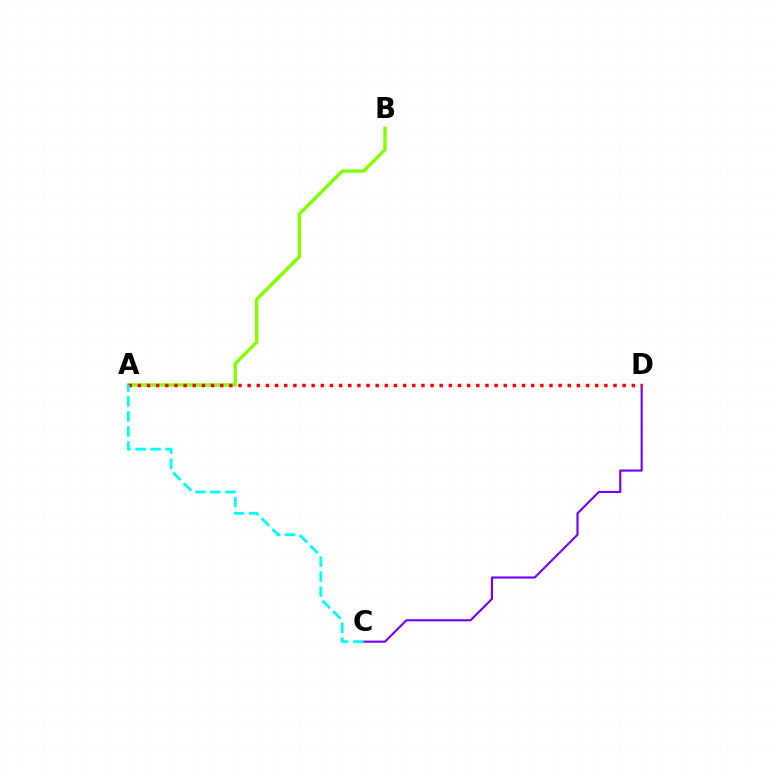{('C', 'D'): [{'color': '#7200ff', 'line_style': 'solid', 'thickness': 1.53}], ('A', 'B'): [{'color': '#84ff00', 'line_style': 'solid', 'thickness': 2.47}], ('A', 'D'): [{'color': '#ff0000', 'line_style': 'dotted', 'thickness': 2.49}], ('A', 'C'): [{'color': '#00fff6', 'line_style': 'dashed', 'thickness': 2.04}]}